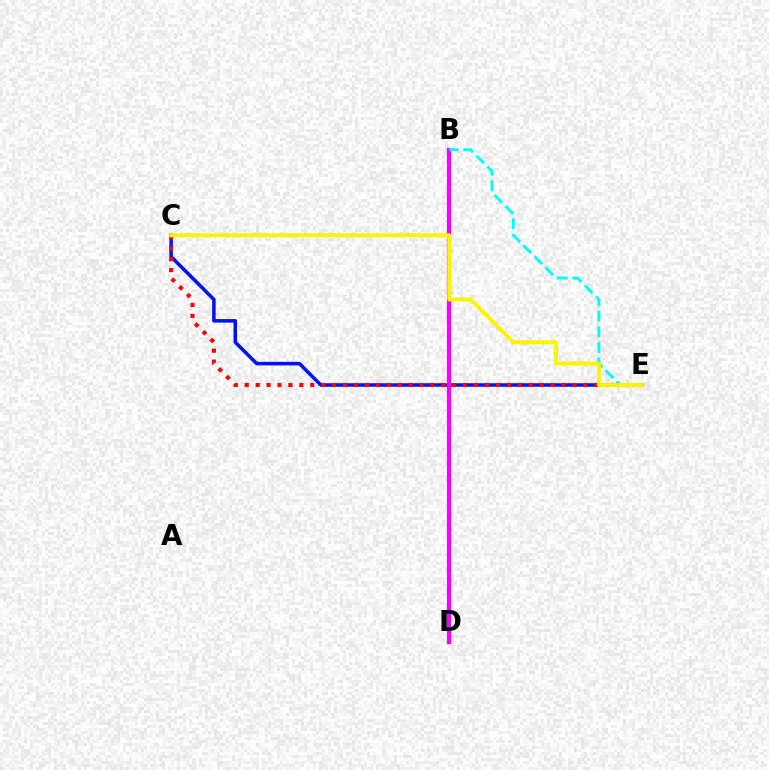{('C', 'E'): [{'color': '#0010ff', 'line_style': 'solid', 'thickness': 2.53}, {'color': '#ff0000', 'line_style': 'dotted', 'thickness': 2.97}, {'color': '#fcf500', 'line_style': 'solid', 'thickness': 2.82}], ('B', 'D'): [{'color': '#08ff00', 'line_style': 'solid', 'thickness': 2.1}, {'color': '#ee00ff', 'line_style': 'solid', 'thickness': 3.0}], ('B', 'E'): [{'color': '#00fff6', 'line_style': 'dashed', 'thickness': 2.12}]}